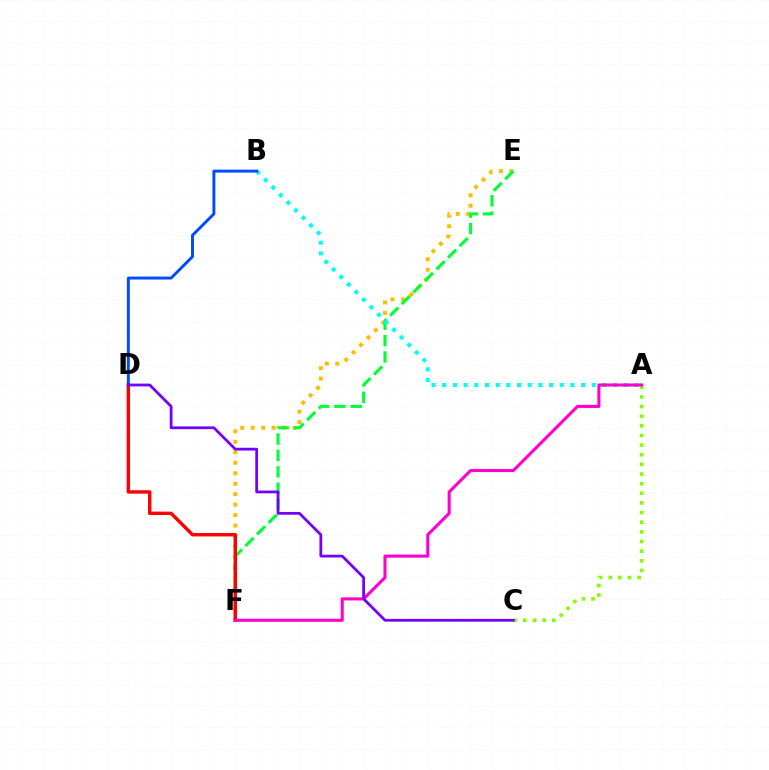{('E', 'F'): [{'color': '#ffbd00', 'line_style': 'dotted', 'thickness': 2.85}, {'color': '#00ff39', 'line_style': 'dashed', 'thickness': 2.23}], ('A', 'B'): [{'color': '#00fff6', 'line_style': 'dotted', 'thickness': 2.9}], ('D', 'F'): [{'color': '#ff0000', 'line_style': 'solid', 'thickness': 2.45}], ('B', 'D'): [{'color': '#004bff', 'line_style': 'solid', 'thickness': 2.12}], ('A', 'C'): [{'color': '#84ff00', 'line_style': 'dotted', 'thickness': 2.62}], ('A', 'F'): [{'color': '#ff00cf', 'line_style': 'solid', 'thickness': 2.22}], ('C', 'D'): [{'color': '#7200ff', 'line_style': 'solid', 'thickness': 1.99}]}